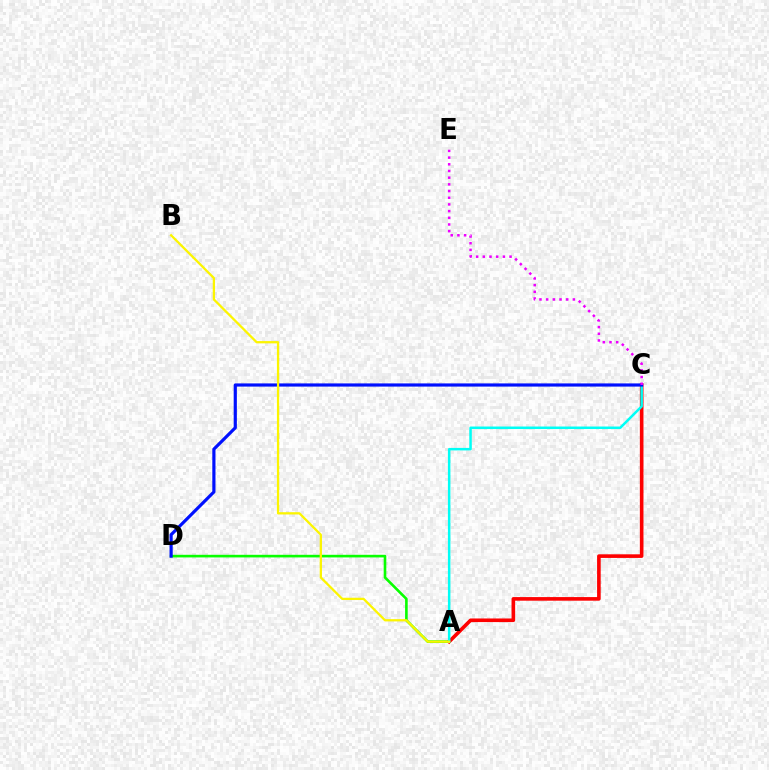{('A', 'D'): [{'color': '#08ff00', 'line_style': 'solid', 'thickness': 1.89}], ('A', 'C'): [{'color': '#ff0000', 'line_style': 'solid', 'thickness': 2.6}, {'color': '#00fff6', 'line_style': 'solid', 'thickness': 1.81}], ('C', 'D'): [{'color': '#0010ff', 'line_style': 'solid', 'thickness': 2.29}], ('C', 'E'): [{'color': '#ee00ff', 'line_style': 'dotted', 'thickness': 1.82}], ('A', 'B'): [{'color': '#fcf500', 'line_style': 'solid', 'thickness': 1.64}]}